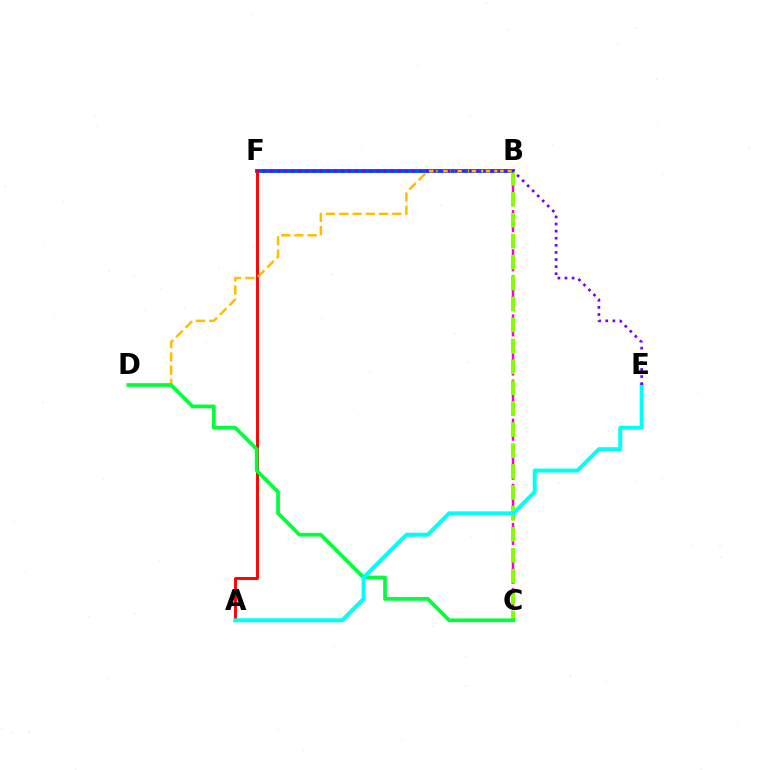{('B', 'C'): [{'color': '#ff00cf', 'line_style': 'dashed', 'thickness': 1.77}, {'color': '#84ff00', 'line_style': 'dashed', 'thickness': 2.84}], ('B', 'F'): [{'color': '#004bff', 'line_style': 'solid', 'thickness': 2.76}], ('A', 'F'): [{'color': '#ff0000', 'line_style': 'solid', 'thickness': 2.1}], ('B', 'D'): [{'color': '#ffbd00', 'line_style': 'dashed', 'thickness': 1.8}], ('C', 'D'): [{'color': '#00ff39', 'line_style': 'solid', 'thickness': 2.67}], ('A', 'E'): [{'color': '#00fff6', 'line_style': 'solid', 'thickness': 2.86}], ('E', 'F'): [{'color': '#7200ff', 'line_style': 'dotted', 'thickness': 1.93}]}